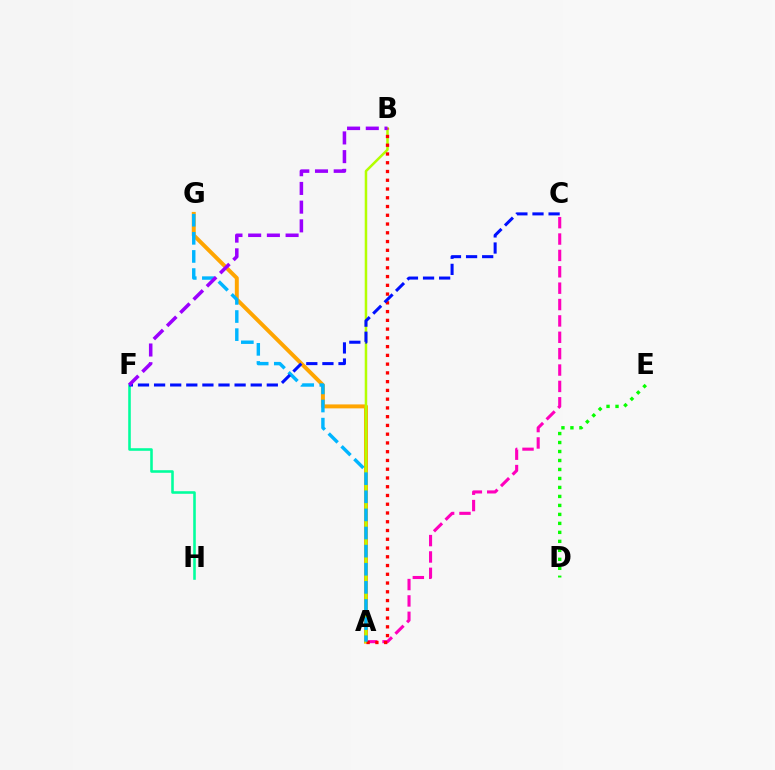{('A', 'C'): [{'color': '#ff00bd', 'line_style': 'dashed', 'thickness': 2.22}], ('A', 'G'): [{'color': '#ffa500', 'line_style': 'solid', 'thickness': 2.85}, {'color': '#00b5ff', 'line_style': 'dashed', 'thickness': 2.46}], ('F', 'H'): [{'color': '#00ff9d', 'line_style': 'solid', 'thickness': 1.86}], ('D', 'E'): [{'color': '#08ff00', 'line_style': 'dotted', 'thickness': 2.44}], ('A', 'B'): [{'color': '#b3ff00', 'line_style': 'solid', 'thickness': 1.81}, {'color': '#ff0000', 'line_style': 'dotted', 'thickness': 2.38}], ('C', 'F'): [{'color': '#0010ff', 'line_style': 'dashed', 'thickness': 2.19}], ('B', 'F'): [{'color': '#9b00ff', 'line_style': 'dashed', 'thickness': 2.54}]}